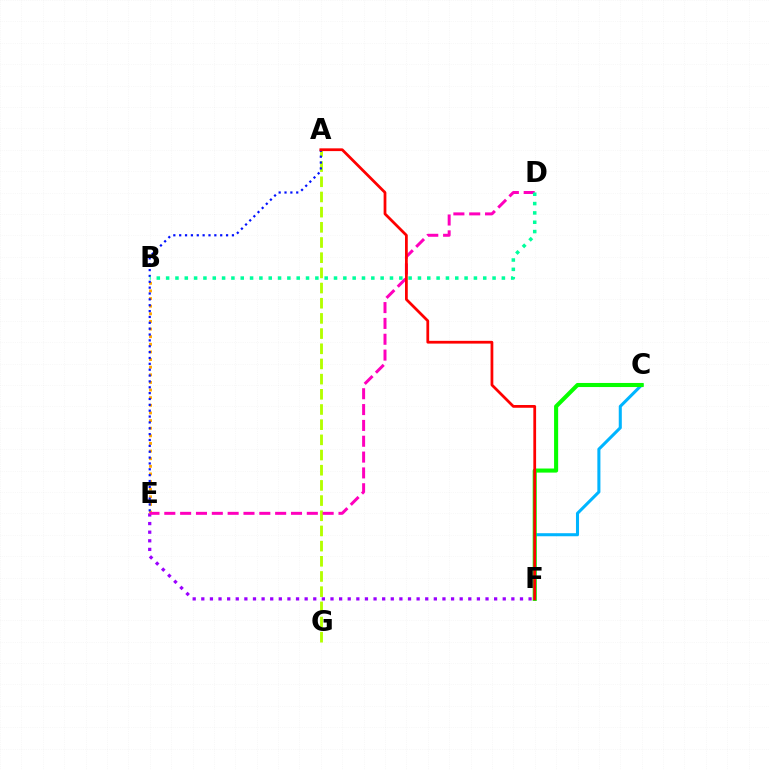{('A', 'G'): [{'color': '#b3ff00', 'line_style': 'dashed', 'thickness': 2.06}], ('E', 'F'): [{'color': '#9b00ff', 'line_style': 'dotted', 'thickness': 2.34}], ('B', 'E'): [{'color': '#ffa500', 'line_style': 'dotted', 'thickness': 2.07}], ('A', 'E'): [{'color': '#0010ff', 'line_style': 'dotted', 'thickness': 1.59}], ('D', 'E'): [{'color': '#ff00bd', 'line_style': 'dashed', 'thickness': 2.15}], ('C', 'F'): [{'color': '#00b5ff', 'line_style': 'solid', 'thickness': 2.2}, {'color': '#08ff00', 'line_style': 'solid', 'thickness': 2.94}], ('B', 'D'): [{'color': '#00ff9d', 'line_style': 'dotted', 'thickness': 2.53}], ('A', 'F'): [{'color': '#ff0000', 'line_style': 'solid', 'thickness': 1.98}]}